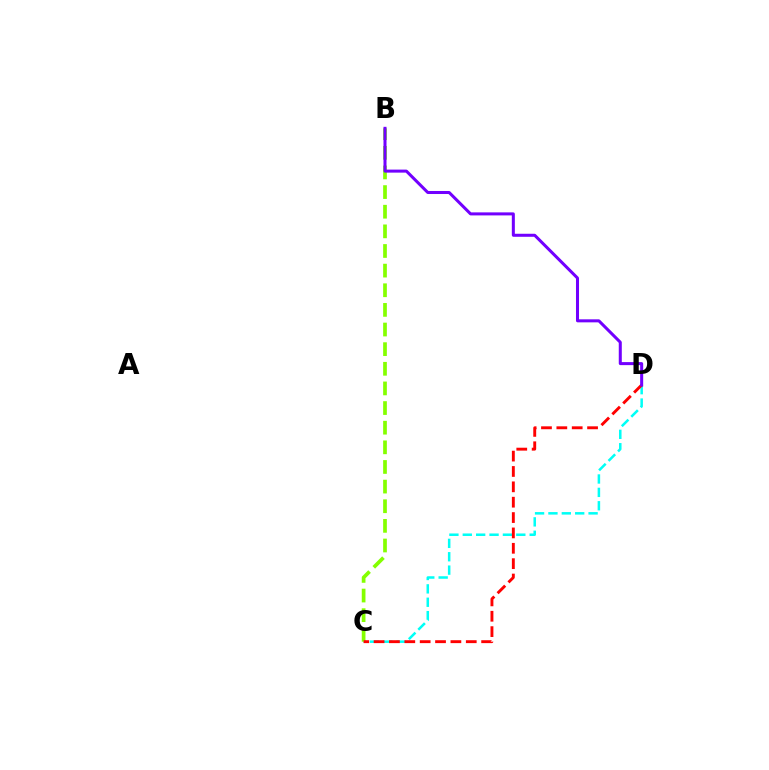{('C', 'D'): [{'color': '#00fff6', 'line_style': 'dashed', 'thickness': 1.82}, {'color': '#ff0000', 'line_style': 'dashed', 'thickness': 2.09}], ('B', 'C'): [{'color': '#84ff00', 'line_style': 'dashed', 'thickness': 2.67}], ('B', 'D'): [{'color': '#7200ff', 'line_style': 'solid', 'thickness': 2.18}]}